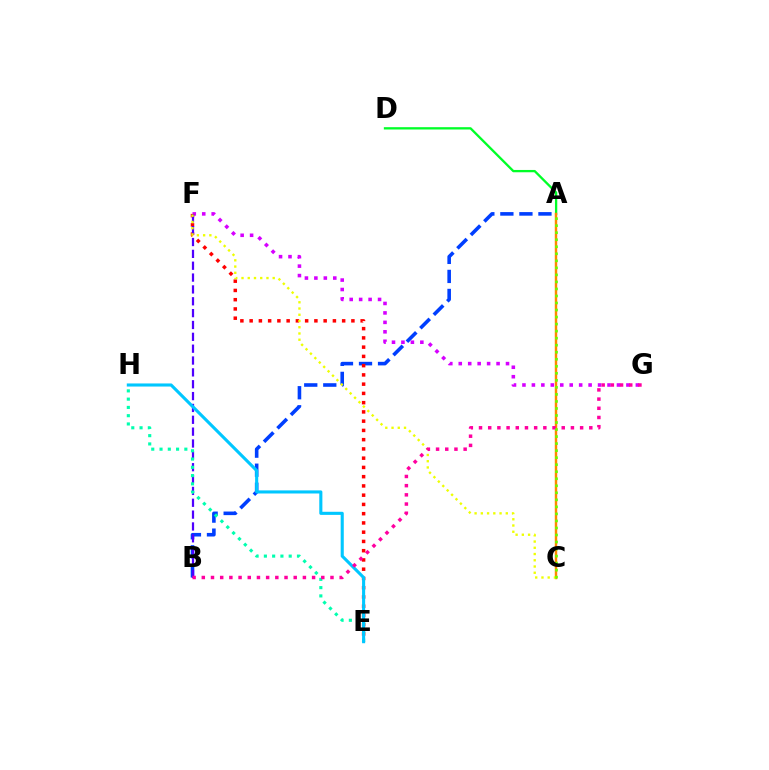{('A', 'B'): [{'color': '#003fff', 'line_style': 'dashed', 'thickness': 2.59}], ('F', 'G'): [{'color': '#d600ff', 'line_style': 'dotted', 'thickness': 2.57}], ('E', 'F'): [{'color': '#ff0000', 'line_style': 'dotted', 'thickness': 2.51}], ('B', 'F'): [{'color': '#4f00ff', 'line_style': 'dashed', 'thickness': 1.61}], ('A', 'D'): [{'color': '#00ff27', 'line_style': 'solid', 'thickness': 1.66}], ('A', 'C'): [{'color': '#ff8800', 'line_style': 'solid', 'thickness': 1.76}, {'color': '#66ff00', 'line_style': 'dotted', 'thickness': 1.91}], ('C', 'F'): [{'color': '#eeff00', 'line_style': 'dotted', 'thickness': 1.7}], ('E', 'H'): [{'color': '#00ffaf', 'line_style': 'dotted', 'thickness': 2.25}, {'color': '#00c7ff', 'line_style': 'solid', 'thickness': 2.23}], ('B', 'G'): [{'color': '#ff00a0', 'line_style': 'dotted', 'thickness': 2.5}]}